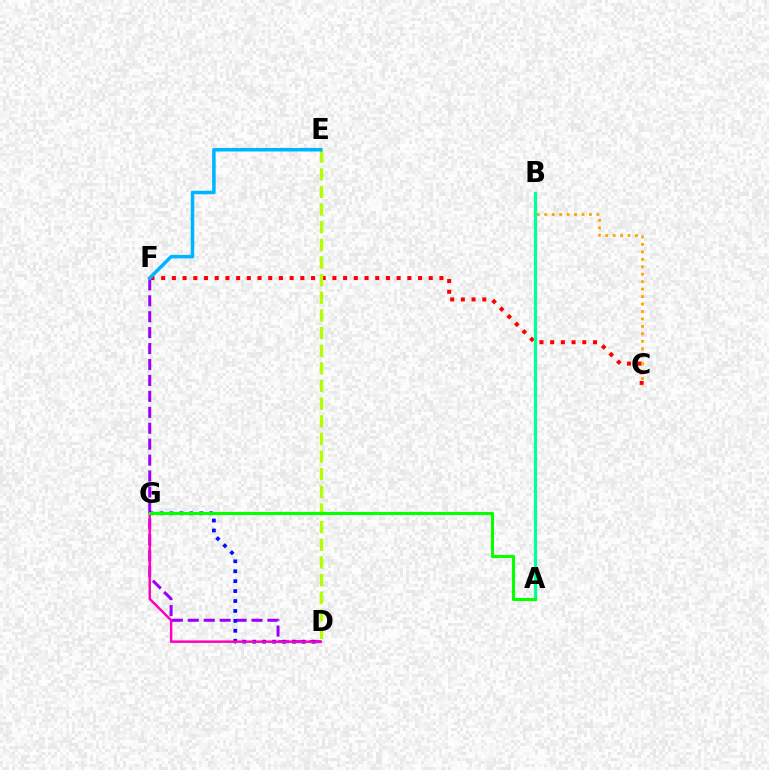{('D', 'F'): [{'color': '#9b00ff', 'line_style': 'dashed', 'thickness': 2.16}], ('D', 'G'): [{'color': '#0010ff', 'line_style': 'dotted', 'thickness': 2.7}, {'color': '#ff00bd', 'line_style': 'solid', 'thickness': 1.79}], ('C', 'F'): [{'color': '#ff0000', 'line_style': 'dotted', 'thickness': 2.91}], ('B', 'C'): [{'color': '#ffa500', 'line_style': 'dotted', 'thickness': 2.03}], ('A', 'B'): [{'color': '#00ff9d', 'line_style': 'solid', 'thickness': 2.31}], ('D', 'E'): [{'color': '#b3ff00', 'line_style': 'dashed', 'thickness': 2.4}], ('A', 'G'): [{'color': '#08ff00', 'line_style': 'solid', 'thickness': 2.24}], ('E', 'F'): [{'color': '#00b5ff', 'line_style': 'solid', 'thickness': 2.54}]}